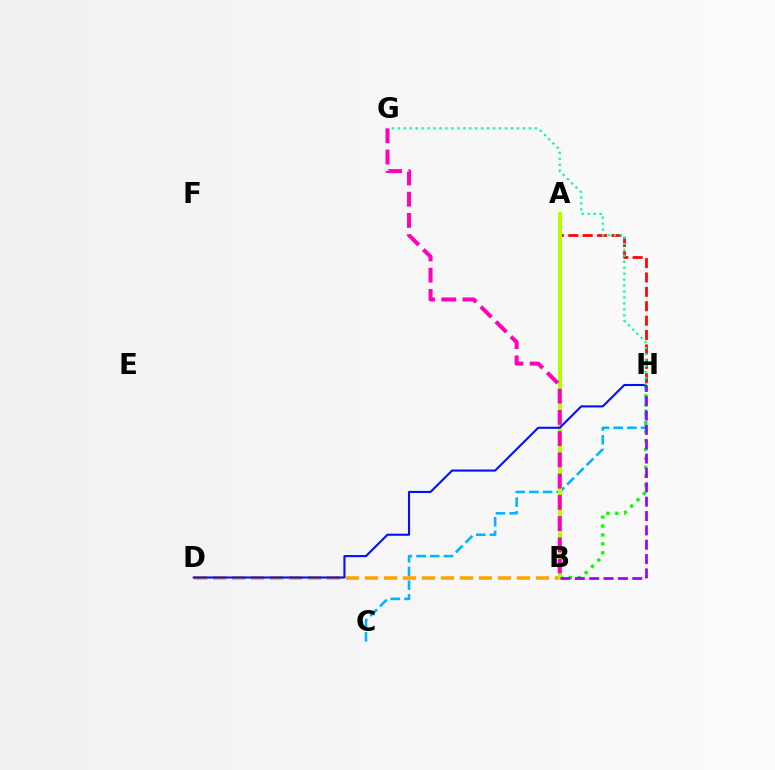{('C', 'H'): [{'color': '#00b5ff', 'line_style': 'dashed', 'thickness': 1.86}], ('A', 'H'): [{'color': '#ff0000', 'line_style': 'dashed', 'thickness': 1.96}], ('B', 'D'): [{'color': '#ffa500', 'line_style': 'dashed', 'thickness': 2.58}], ('B', 'H'): [{'color': '#08ff00', 'line_style': 'dotted', 'thickness': 2.42}, {'color': '#9b00ff', 'line_style': 'dashed', 'thickness': 1.95}], ('A', 'B'): [{'color': '#b3ff00', 'line_style': 'solid', 'thickness': 2.88}], ('D', 'H'): [{'color': '#0010ff', 'line_style': 'solid', 'thickness': 1.51}], ('G', 'H'): [{'color': '#00ff9d', 'line_style': 'dotted', 'thickness': 1.62}], ('B', 'G'): [{'color': '#ff00bd', 'line_style': 'dashed', 'thickness': 2.89}]}